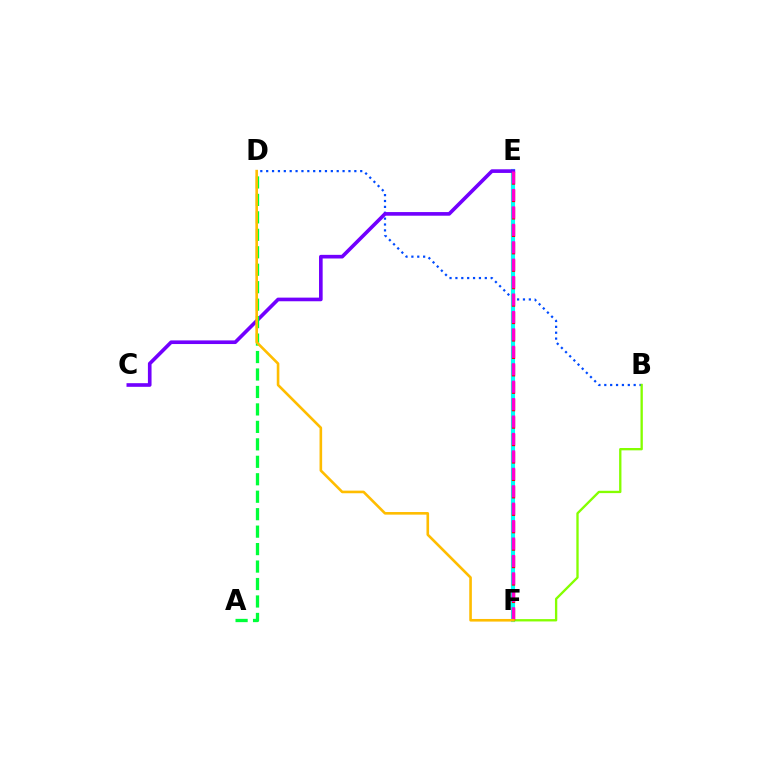{('B', 'D'): [{'color': '#004bff', 'line_style': 'dotted', 'thickness': 1.6}], ('E', 'F'): [{'color': '#00fff6', 'line_style': 'solid', 'thickness': 2.99}, {'color': '#ff0000', 'line_style': 'dashed', 'thickness': 2.37}, {'color': '#ff00cf', 'line_style': 'dashed', 'thickness': 2.37}], ('C', 'E'): [{'color': '#7200ff', 'line_style': 'solid', 'thickness': 2.62}], ('B', 'F'): [{'color': '#84ff00', 'line_style': 'solid', 'thickness': 1.68}], ('A', 'D'): [{'color': '#00ff39', 'line_style': 'dashed', 'thickness': 2.37}], ('D', 'F'): [{'color': '#ffbd00', 'line_style': 'solid', 'thickness': 1.88}]}